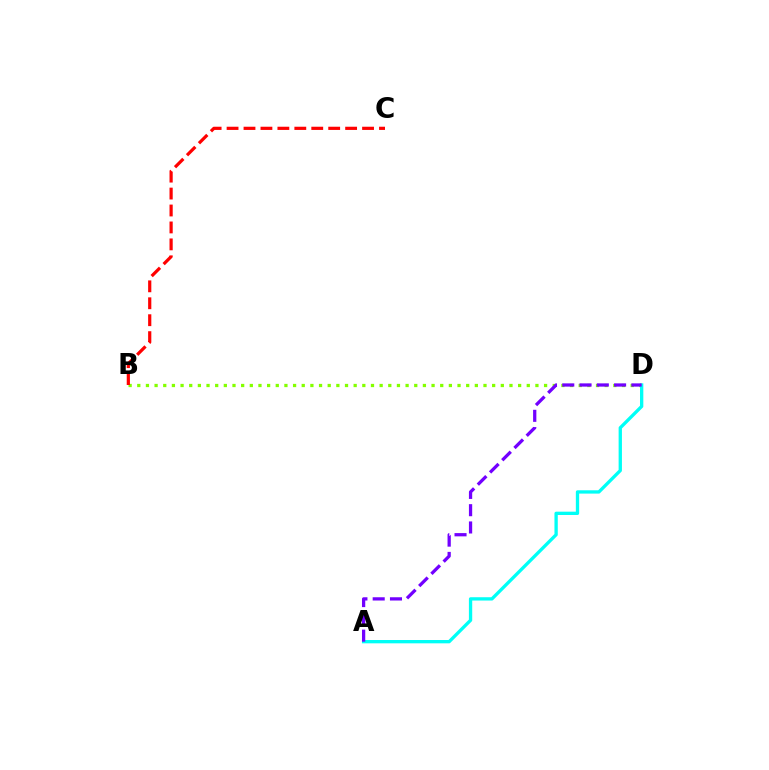{('B', 'D'): [{'color': '#84ff00', 'line_style': 'dotted', 'thickness': 2.35}], ('A', 'D'): [{'color': '#00fff6', 'line_style': 'solid', 'thickness': 2.39}, {'color': '#7200ff', 'line_style': 'dashed', 'thickness': 2.35}], ('B', 'C'): [{'color': '#ff0000', 'line_style': 'dashed', 'thickness': 2.3}]}